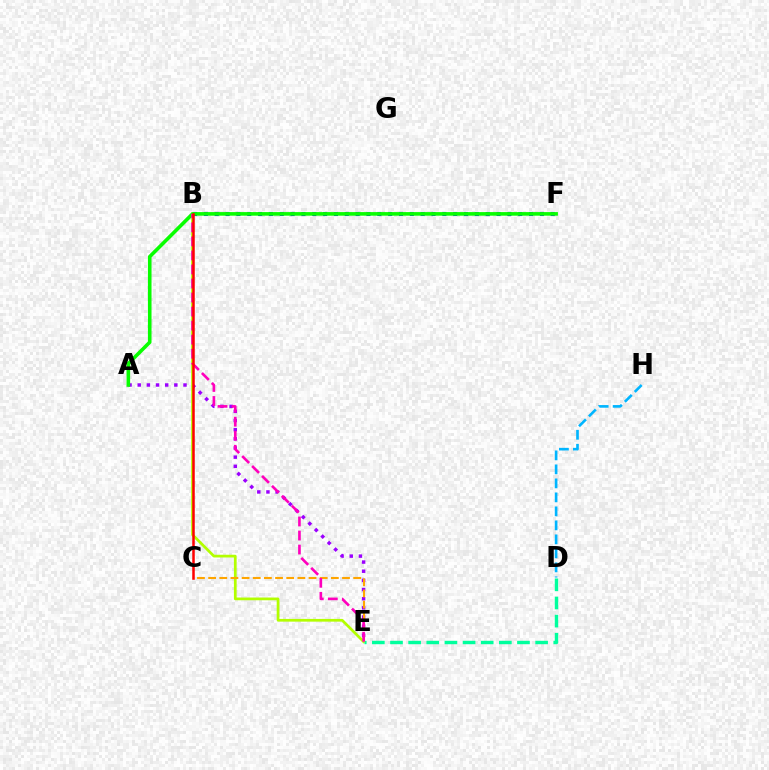{('D', 'H'): [{'color': '#00b5ff', 'line_style': 'dashed', 'thickness': 1.9}], ('B', 'F'): [{'color': '#0010ff', 'line_style': 'dotted', 'thickness': 2.95}], ('A', 'E'): [{'color': '#9b00ff', 'line_style': 'dotted', 'thickness': 2.49}], ('B', 'E'): [{'color': '#b3ff00', 'line_style': 'solid', 'thickness': 1.96}, {'color': '#ff00bd', 'line_style': 'dashed', 'thickness': 1.91}], ('D', 'E'): [{'color': '#00ff9d', 'line_style': 'dashed', 'thickness': 2.46}], ('A', 'F'): [{'color': '#08ff00', 'line_style': 'solid', 'thickness': 2.59}], ('C', 'E'): [{'color': '#ffa500', 'line_style': 'dashed', 'thickness': 1.52}], ('B', 'C'): [{'color': '#ff0000', 'line_style': 'solid', 'thickness': 1.81}]}